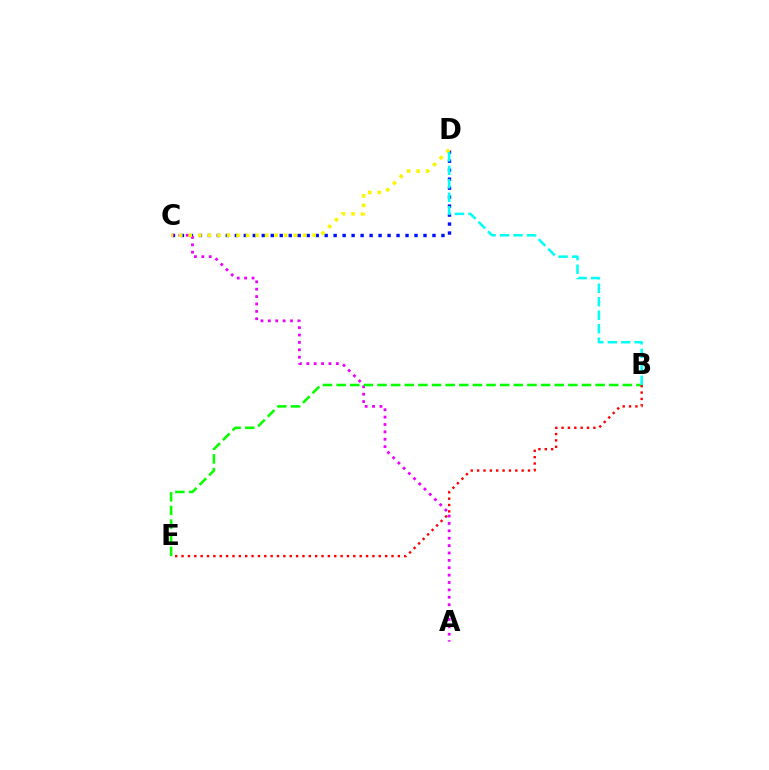{('C', 'D'): [{'color': '#0010ff', 'line_style': 'dotted', 'thickness': 2.44}, {'color': '#fcf500', 'line_style': 'dotted', 'thickness': 2.59}], ('A', 'C'): [{'color': '#ee00ff', 'line_style': 'dotted', 'thickness': 2.01}], ('B', 'E'): [{'color': '#08ff00', 'line_style': 'dashed', 'thickness': 1.85}, {'color': '#ff0000', 'line_style': 'dotted', 'thickness': 1.73}], ('B', 'D'): [{'color': '#00fff6', 'line_style': 'dashed', 'thickness': 1.83}]}